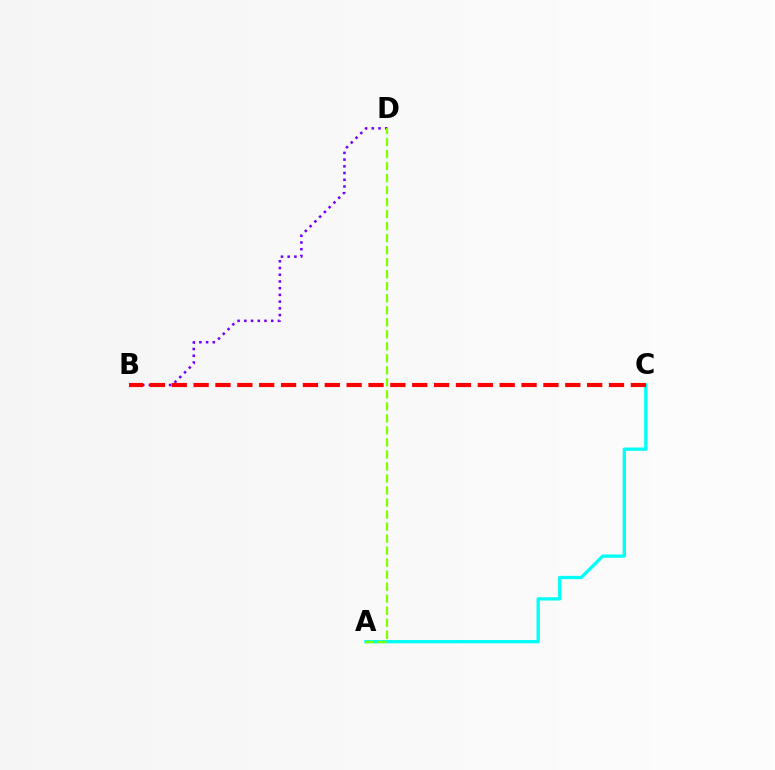{('A', 'C'): [{'color': '#00fff6', 'line_style': 'solid', 'thickness': 2.36}], ('B', 'D'): [{'color': '#7200ff', 'line_style': 'dotted', 'thickness': 1.83}], ('A', 'D'): [{'color': '#84ff00', 'line_style': 'dashed', 'thickness': 1.63}], ('B', 'C'): [{'color': '#ff0000', 'line_style': 'dashed', 'thickness': 2.97}]}